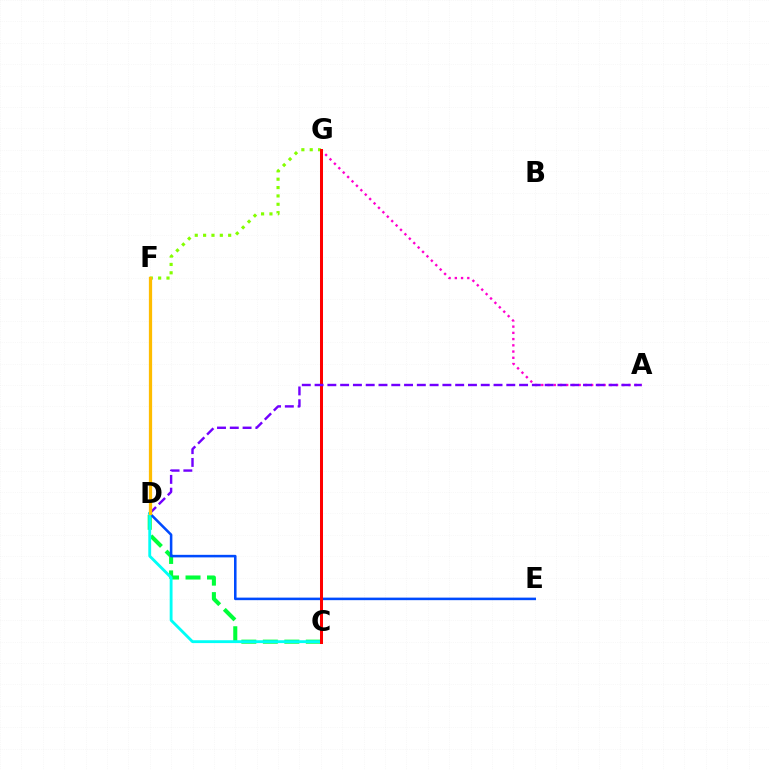{('C', 'D'): [{'color': '#00ff39', 'line_style': 'dashed', 'thickness': 2.92}, {'color': '#00fff6', 'line_style': 'solid', 'thickness': 2.05}], ('F', 'G'): [{'color': '#84ff00', 'line_style': 'dotted', 'thickness': 2.27}], ('D', 'E'): [{'color': '#004bff', 'line_style': 'solid', 'thickness': 1.84}], ('A', 'G'): [{'color': '#ff00cf', 'line_style': 'dotted', 'thickness': 1.69}], ('C', 'G'): [{'color': '#ff0000', 'line_style': 'solid', 'thickness': 2.17}], ('A', 'D'): [{'color': '#7200ff', 'line_style': 'dashed', 'thickness': 1.74}], ('D', 'F'): [{'color': '#ffbd00', 'line_style': 'solid', 'thickness': 2.34}]}